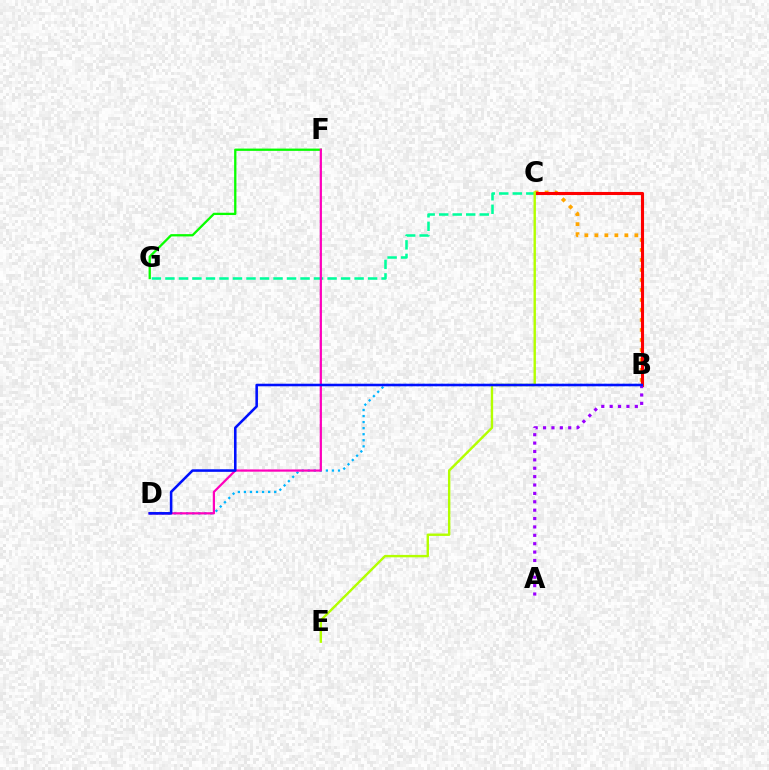{('F', 'G'): [{'color': '#08ff00', 'line_style': 'solid', 'thickness': 1.65}], ('C', 'G'): [{'color': '#00ff9d', 'line_style': 'dashed', 'thickness': 1.84}], ('B', 'C'): [{'color': '#ffa500', 'line_style': 'dotted', 'thickness': 2.72}, {'color': '#ff0000', 'line_style': 'solid', 'thickness': 2.23}], ('B', 'D'): [{'color': '#00b5ff', 'line_style': 'dotted', 'thickness': 1.64}, {'color': '#0010ff', 'line_style': 'solid', 'thickness': 1.85}], ('D', 'F'): [{'color': '#ff00bd', 'line_style': 'solid', 'thickness': 1.6}], ('C', 'E'): [{'color': '#b3ff00', 'line_style': 'solid', 'thickness': 1.73}], ('A', 'B'): [{'color': '#9b00ff', 'line_style': 'dotted', 'thickness': 2.28}]}